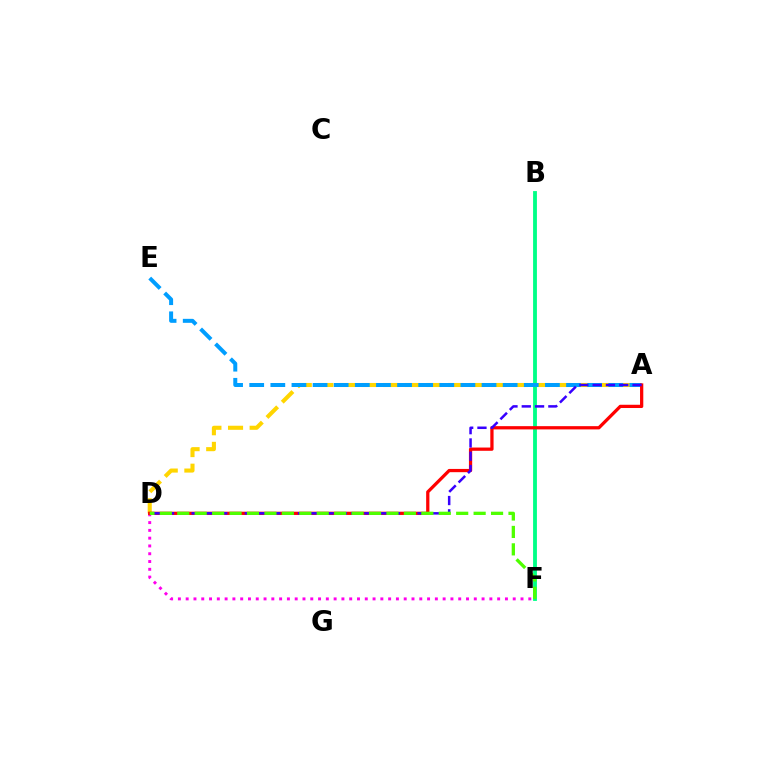{('B', 'F'): [{'color': '#00ff86', 'line_style': 'solid', 'thickness': 2.76}], ('A', 'D'): [{'color': '#ffd500', 'line_style': 'dashed', 'thickness': 2.94}, {'color': '#ff0000', 'line_style': 'solid', 'thickness': 2.34}, {'color': '#3700ff', 'line_style': 'dashed', 'thickness': 1.81}], ('D', 'F'): [{'color': '#ff00ed', 'line_style': 'dotted', 'thickness': 2.12}, {'color': '#4fff00', 'line_style': 'dashed', 'thickness': 2.37}], ('A', 'E'): [{'color': '#009eff', 'line_style': 'dashed', 'thickness': 2.87}]}